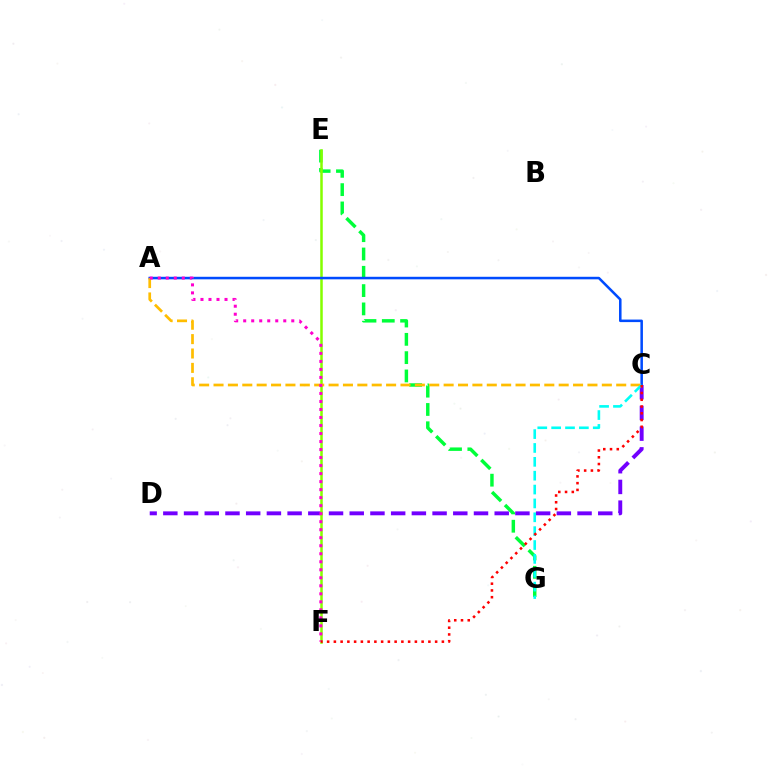{('E', 'G'): [{'color': '#00ff39', 'line_style': 'dashed', 'thickness': 2.49}], ('C', 'D'): [{'color': '#7200ff', 'line_style': 'dashed', 'thickness': 2.81}], ('E', 'F'): [{'color': '#84ff00', 'line_style': 'solid', 'thickness': 1.81}], ('A', 'C'): [{'color': '#004bff', 'line_style': 'solid', 'thickness': 1.83}, {'color': '#ffbd00', 'line_style': 'dashed', 'thickness': 1.95}], ('C', 'G'): [{'color': '#00fff6', 'line_style': 'dashed', 'thickness': 1.88}], ('A', 'F'): [{'color': '#ff00cf', 'line_style': 'dotted', 'thickness': 2.18}], ('C', 'F'): [{'color': '#ff0000', 'line_style': 'dotted', 'thickness': 1.83}]}